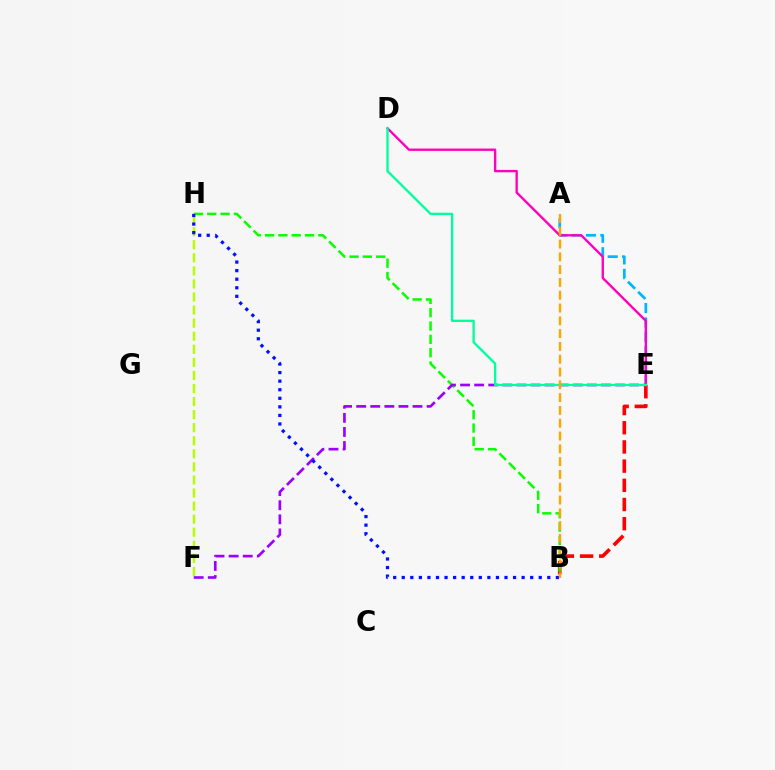{('B', 'E'): [{'color': '#ff0000', 'line_style': 'dashed', 'thickness': 2.61}], ('B', 'H'): [{'color': '#08ff00', 'line_style': 'dashed', 'thickness': 1.81}, {'color': '#0010ff', 'line_style': 'dotted', 'thickness': 2.33}], ('F', 'H'): [{'color': '#b3ff00', 'line_style': 'dashed', 'thickness': 1.78}], ('A', 'E'): [{'color': '#00b5ff', 'line_style': 'dashed', 'thickness': 1.95}], ('E', 'F'): [{'color': '#9b00ff', 'line_style': 'dashed', 'thickness': 1.91}], ('D', 'E'): [{'color': '#ff00bd', 'line_style': 'solid', 'thickness': 1.71}, {'color': '#00ff9d', 'line_style': 'solid', 'thickness': 1.68}], ('A', 'B'): [{'color': '#ffa500', 'line_style': 'dashed', 'thickness': 1.74}]}